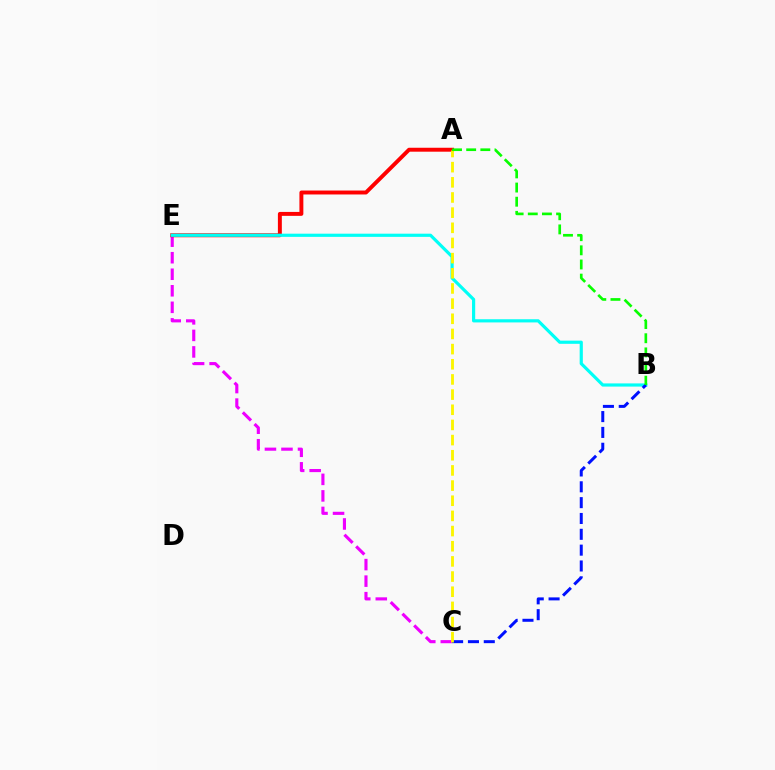{('C', 'E'): [{'color': '#ee00ff', 'line_style': 'dashed', 'thickness': 2.25}], ('A', 'E'): [{'color': '#ff0000', 'line_style': 'solid', 'thickness': 2.83}], ('B', 'E'): [{'color': '#00fff6', 'line_style': 'solid', 'thickness': 2.29}], ('B', 'C'): [{'color': '#0010ff', 'line_style': 'dashed', 'thickness': 2.15}], ('A', 'C'): [{'color': '#fcf500', 'line_style': 'dashed', 'thickness': 2.06}], ('A', 'B'): [{'color': '#08ff00', 'line_style': 'dashed', 'thickness': 1.92}]}